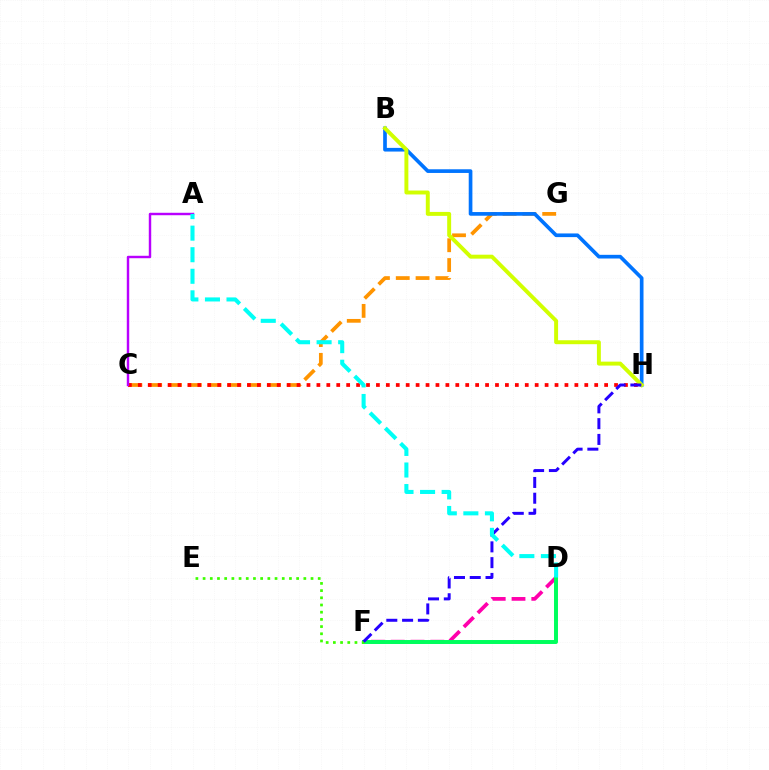{('C', 'G'): [{'color': '#ff9400', 'line_style': 'dashed', 'thickness': 2.69}], ('D', 'F'): [{'color': '#ff00ac', 'line_style': 'dashed', 'thickness': 2.69}, {'color': '#00ff5c', 'line_style': 'solid', 'thickness': 2.85}], ('B', 'H'): [{'color': '#0074ff', 'line_style': 'solid', 'thickness': 2.65}, {'color': '#d1ff00', 'line_style': 'solid', 'thickness': 2.84}], ('C', 'H'): [{'color': '#ff0000', 'line_style': 'dotted', 'thickness': 2.7}], ('E', 'F'): [{'color': '#3dff00', 'line_style': 'dotted', 'thickness': 1.95}], ('F', 'H'): [{'color': '#2500ff', 'line_style': 'dashed', 'thickness': 2.14}], ('A', 'C'): [{'color': '#b900ff', 'line_style': 'solid', 'thickness': 1.75}], ('A', 'D'): [{'color': '#00fff6', 'line_style': 'dashed', 'thickness': 2.93}]}